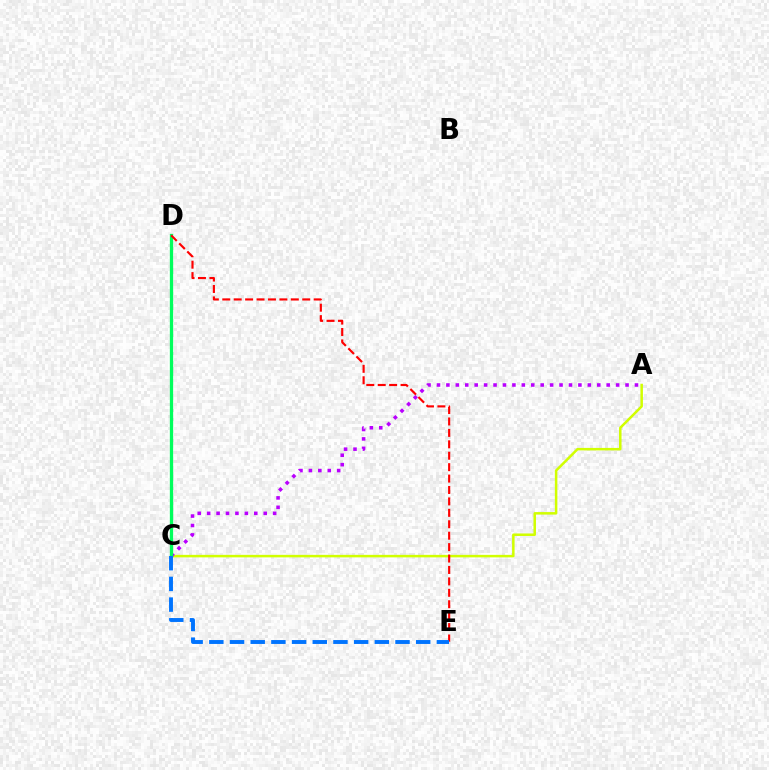{('A', 'C'): [{'color': '#d1ff00', 'line_style': 'solid', 'thickness': 1.8}, {'color': '#b900ff', 'line_style': 'dotted', 'thickness': 2.56}], ('C', 'D'): [{'color': '#00ff5c', 'line_style': 'solid', 'thickness': 2.37}], ('D', 'E'): [{'color': '#ff0000', 'line_style': 'dashed', 'thickness': 1.55}], ('C', 'E'): [{'color': '#0074ff', 'line_style': 'dashed', 'thickness': 2.81}]}